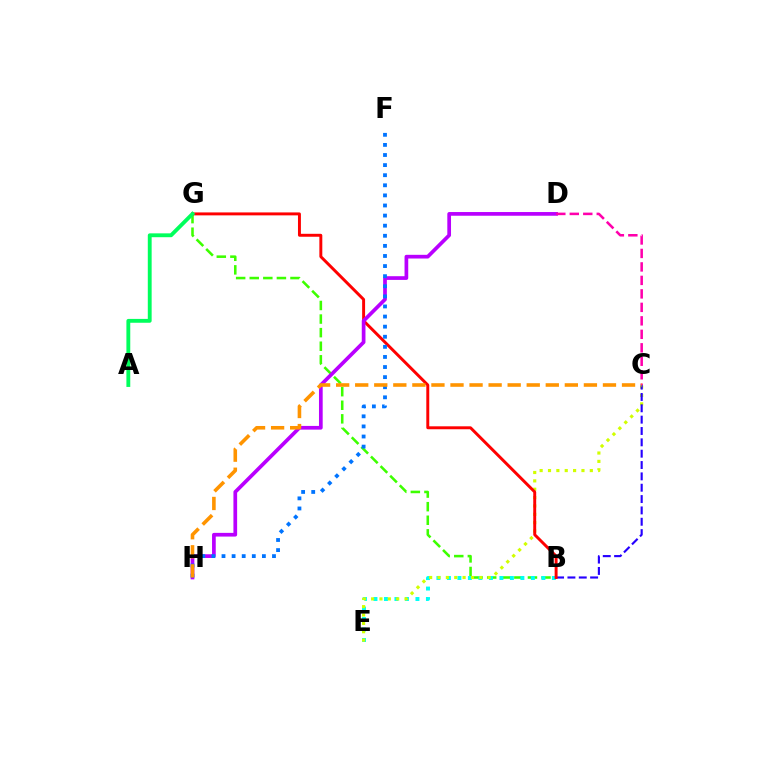{('B', 'G'): [{'color': '#3dff00', 'line_style': 'dashed', 'thickness': 1.84}, {'color': '#ff0000', 'line_style': 'solid', 'thickness': 2.12}], ('B', 'E'): [{'color': '#00fff6', 'line_style': 'dotted', 'thickness': 2.85}], ('C', 'E'): [{'color': '#d1ff00', 'line_style': 'dotted', 'thickness': 2.27}], ('B', 'C'): [{'color': '#2500ff', 'line_style': 'dashed', 'thickness': 1.54}], ('D', 'H'): [{'color': '#b900ff', 'line_style': 'solid', 'thickness': 2.67}], ('C', 'D'): [{'color': '#ff00ac', 'line_style': 'dashed', 'thickness': 1.83}], ('F', 'H'): [{'color': '#0074ff', 'line_style': 'dotted', 'thickness': 2.74}], ('A', 'G'): [{'color': '#00ff5c', 'line_style': 'solid', 'thickness': 2.77}], ('C', 'H'): [{'color': '#ff9400', 'line_style': 'dashed', 'thickness': 2.59}]}